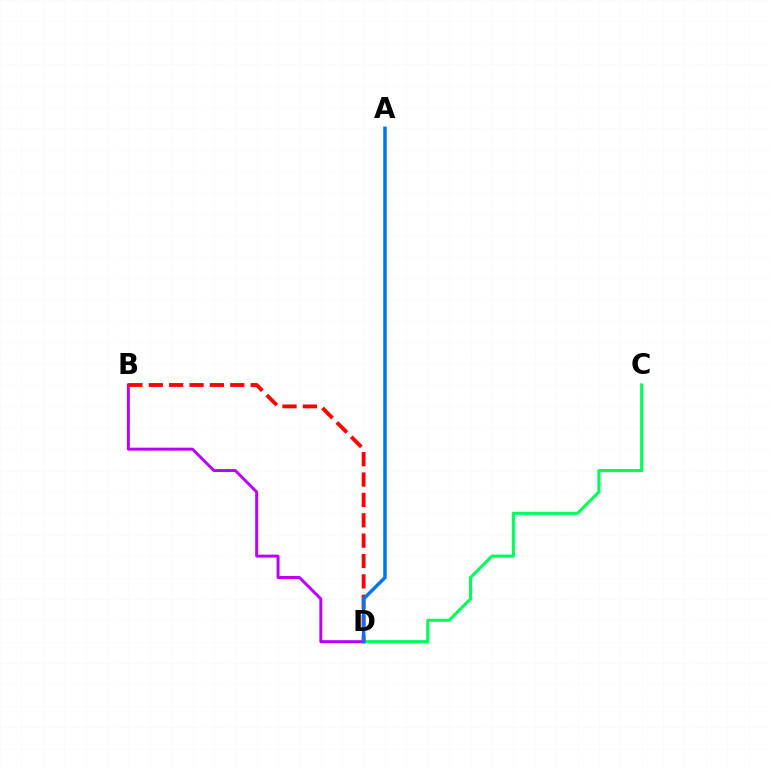{('C', 'D'): [{'color': '#00ff5c', 'line_style': 'solid', 'thickness': 2.24}], ('B', 'D'): [{'color': '#b900ff', 'line_style': 'solid', 'thickness': 2.13}, {'color': '#ff0000', 'line_style': 'dashed', 'thickness': 2.77}], ('A', 'D'): [{'color': '#d1ff00', 'line_style': 'solid', 'thickness': 2.31}, {'color': '#0074ff', 'line_style': 'solid', 'thickness': 2.46}]}